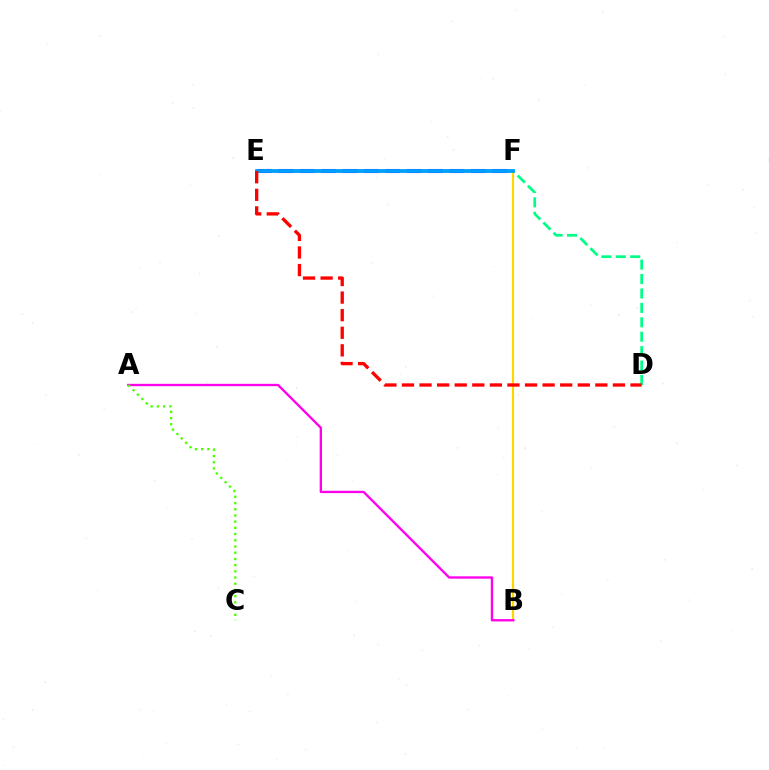{('D', 'F'): [{'color': '#00ff86', 'line_style': 'dashed', 'thickness': 1.96}], ('B', 'F'): [{'color': '#ffd500', 'line_style': 'solid', 'thickness': 1.57}], ('E', 'F'): [{'color': '#3700ff', 'line_style': 'dashed', 'thickness': 2.9}, {'color': '#009eff', 'line_style': 'solid', 'thickness': 2.73}], ('A', 'B'): [{'color': '#ff00ed', 'line_style': 'solid', 'thickness': 1.69}], ('A', 'C'): [{'color': '#4fff00', 'line_style': 'dotted', 'thickness': 1.69}], ('D', 'E'): [{'color': '#ff0000', 'line_style': 'dashed', 'thickness': 2.39}]}